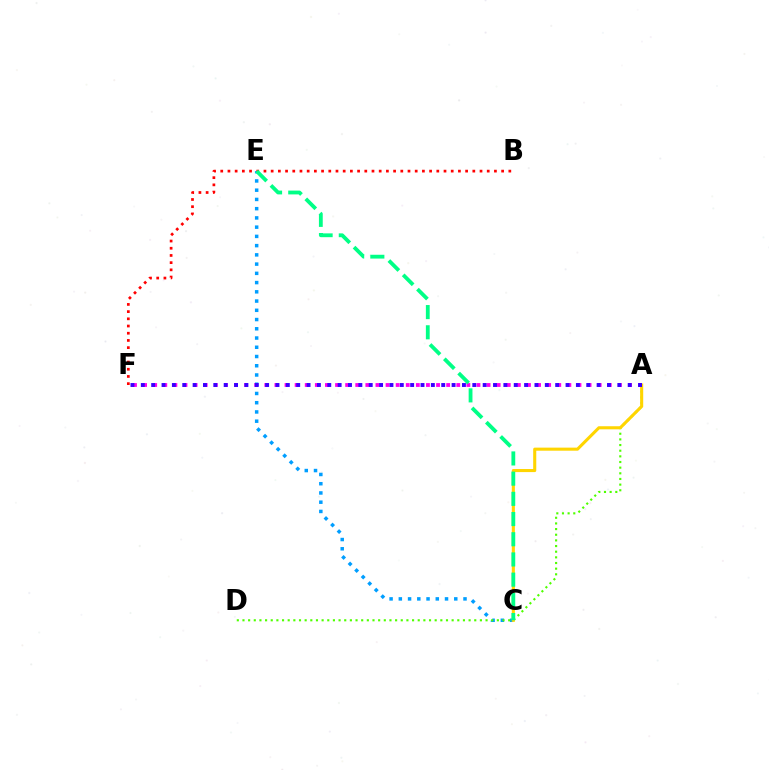{('C', 'E'): [{'color': '#009eff', 'line_style': 'dotted', 'thickness': 2.51}, {'color': '#00ff86', 'line_style': 'dashed', 'thickness': 2.74}], ('A', 'D'): [{'color': '#4fff00', 'line_style': 'dotted', 'thickness': 1.54}], ('A', 'C'): [{'color': '#ffd500', 'line_style': 'solid', 'thickness': 2.22}], ('B', 'F'): [{'color': '#ff0000', 'line_style': 'dotted', 'thickness': 1.96}], ('A', 'F'): [{'color': '#ff00ed', 'line_style': 'dotted', 'thickness': 2.74}, {'color': '#3700ff', 'line_style': 'dotted', 'thickness': 2.81}]}